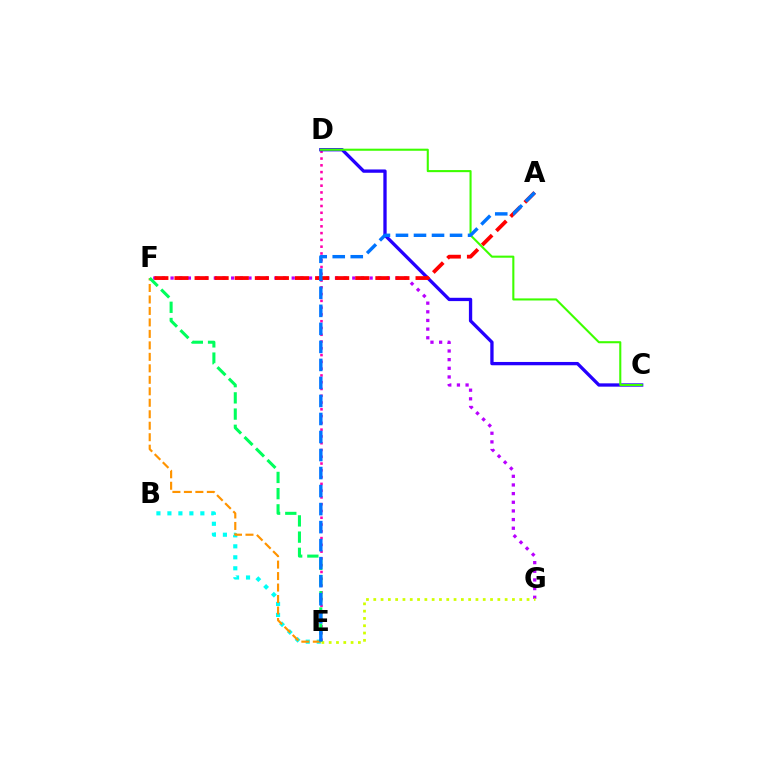{('B', 'E'): [{'color': '#00fff6', 'line_style': 'dotted', 'thickness': 2.98}], ('D', 'E'): [{'color': '#ff00ac', 'line_style': 'dotted', 'thickness': 1.84}], ('E', 'F'): [{'color': '#ff9400', 'line_style': 'dashed', 'thickness': 1.56}, {'color': '#00ff5c', 'line_style': 'dashed', 'thickness': 2.2}], ('C', 'D'): [{'color': '#2500ff', 'line_style': 'solid', 'thickness': 2.38}, {'color': '#3dff00', 'line_style': 'solid', 'thickness': 1.5}], ('F', 'G'): [{'color': '#b900ff', 'line_style': 'dotted', 'thickness': 2.35}], ('E', 'G'): [{'color': '#d1ff00', 'line_style': 'dotted', 'thickness': 1.98}], ('A', 'F'): [{'color': '#ff0000', 'line_style': 'dashed', 'thickness': 2.73}], ('A', 'E'): [{'color': '#0074ff', 'line_style': 'dashed', 'thickness': 2.45}]}